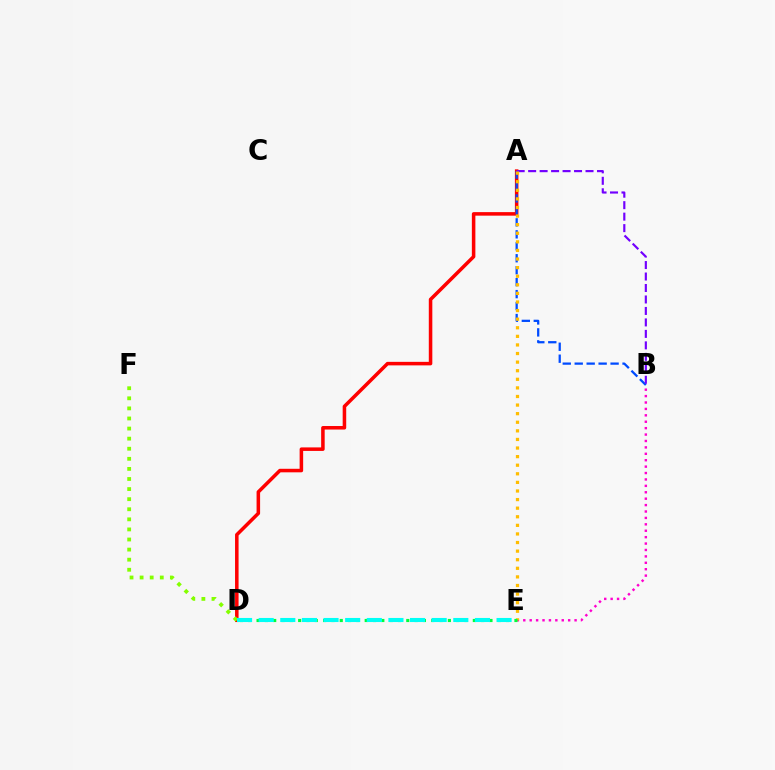{('B', 'E'): [{'color': '#ff00cf', 'line_style': 'dotted', 'thickness': 1.74}], ('A', 'D'): [{'color': '#ff0000', 'line_style': 'solid', 'thickness': 2.54}], ('D', 'F'): [{'color': '#84ff00', 'line_style': 'dotted', 'thickness': 2.74}], ('A', 'B'): [{'color': '#004bff', 'line_style': 'dashed', 'thickness': 1.62}, {'color': '#7200ff', 'line_style': 'dashed', 'thickness': 1.56}], ('A', 'E'): [{'color': '#ffbd00', 'line_style': 'dotted', 'thickness': 2.33}], ('D', 'E'): [{'color': '#00ff39', 'line_style': 'dotted', 'thickness': 2.26}, {'color': '#00fff6', 'line_style': 'dashed', 'thickness': 2.94}]}